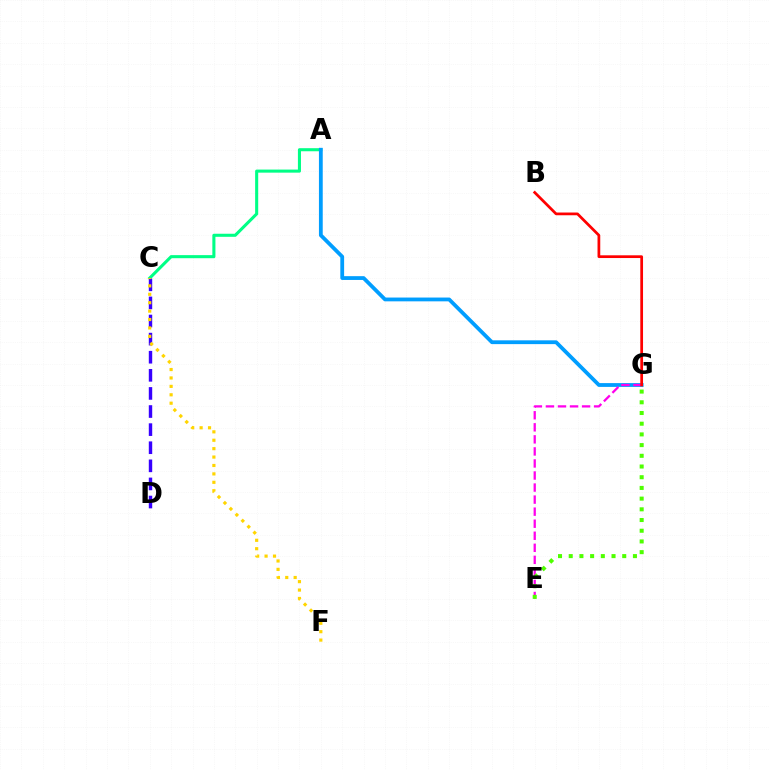{('A', 'C'): [{'color': '#00ff86', 'line_style': 'solid', 'thickness': 2.21}], ('A', 'G'): [{'color': '#009eff', 'line_style': 'solid', 'thickness': 2.73}], ('E', 'G'): [{'color': '#ff00ed', 'line_style': 'dashed', 'thickness': 1.64}, {'color': '#4fff00', 'line_style': 'dotted', 'thickness': 2.91}], ('B', 'G'): [{'color': '#ff0000', 'line_style': 'solid', 'thickness': 1.97}], ('C', 'D'): [{'color': '#3700ff', 'line_style': 'dashed', 'thickness': 2.46}], ('C', 'F'): [{'color': '#ffd500', 'line_style': 'dotted', 'thickness': 2.29}]}